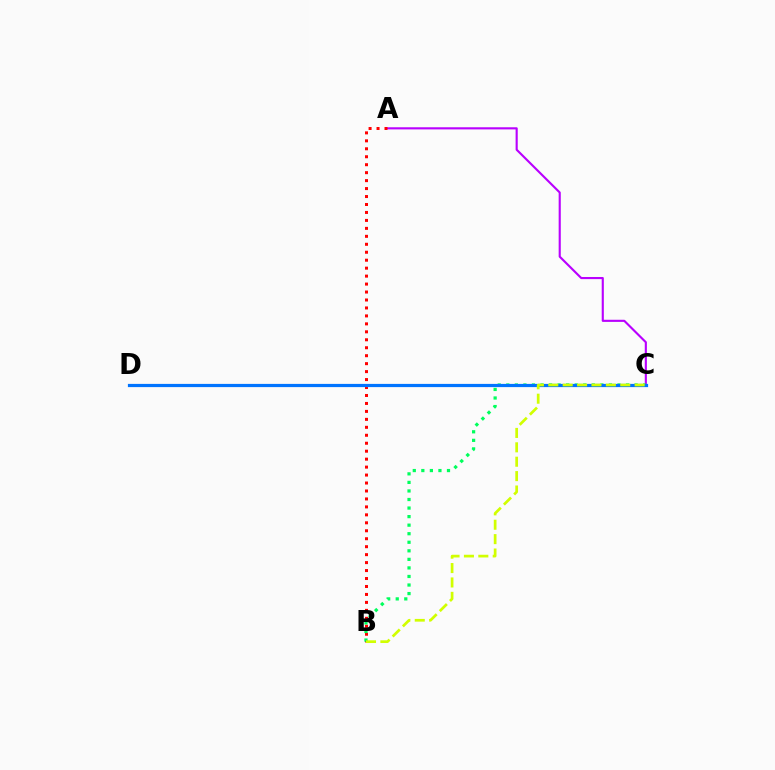{('A', 'C'): [{'color': '#b900ff', 'line_style': 'solid', 'thickness': 1.53}], ('A', 'B'): [{'color': '#ff0000', 'line_style': 'dotted', 'thickness': 2.16}], ('B', 'C'): [{'color': '#00ff5c', 'line_style': 'dotted', 'thickness': 2.32}, {'color': '#d1ff00', 'line_style': 'dashed', 'thickness': 1.96}], ('C', 'D'): [{'color': '#0074ff', 'line_style': 'solid', 'thickness': 2.31}]}